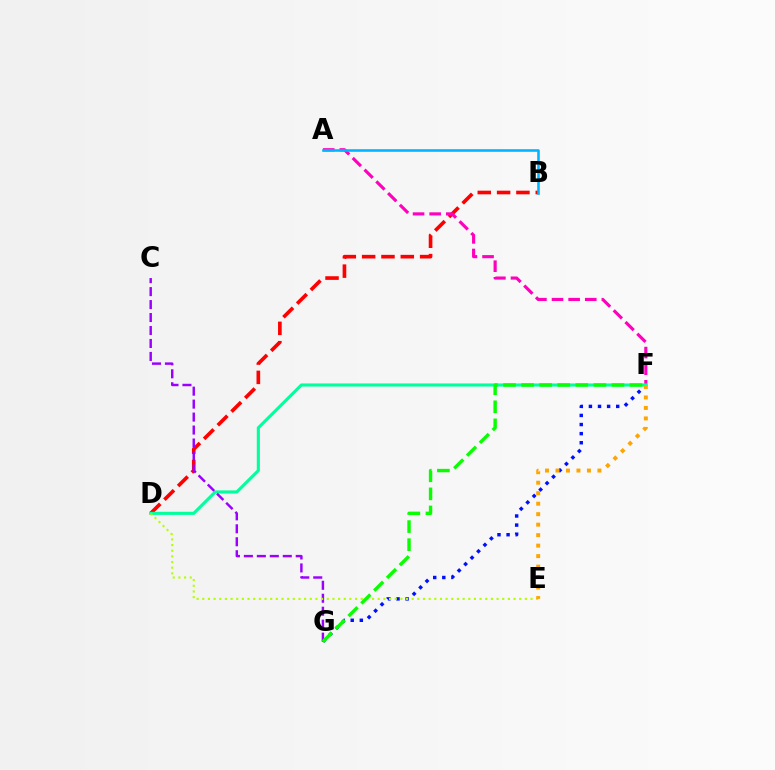{('B', 'D'): [{'color': '#ff0000', 'line_style': 'dashed', 'thickness': 2.63}], ('A', 'F'): [{'color': '#ff00bd', 'line_style': 'dashed', 'thickness': 2.26}], ('F', 'G'): [{'color': '#0010ff', 'line_style': 'dotted', 'thickness': 2.47}, {'color': '#08ff00', 'line_style': 'dashed', 'thickness': 2.46}], ('A', 'B'): [{'color': '#00b5ff', 'line_style': 'solid', 'thickness': 1.86}], ('D', 'F'): [{'color': '#00ff9d', 'line_style': 'solid', 'thickness': 2.23}], ('C', 'G'): [{'color': '#9b00ff', 'line_style': 'dashed', 'thickness': 1.76}], ('D', 'E'): [{'color': '#b3ff00', 'line_style': 'dotted', 'thickness': 1.54}], ('E', 'F'): [{'color': '#ffa500', 'line_style': 'dotted', 'thickness': 2.85}]}